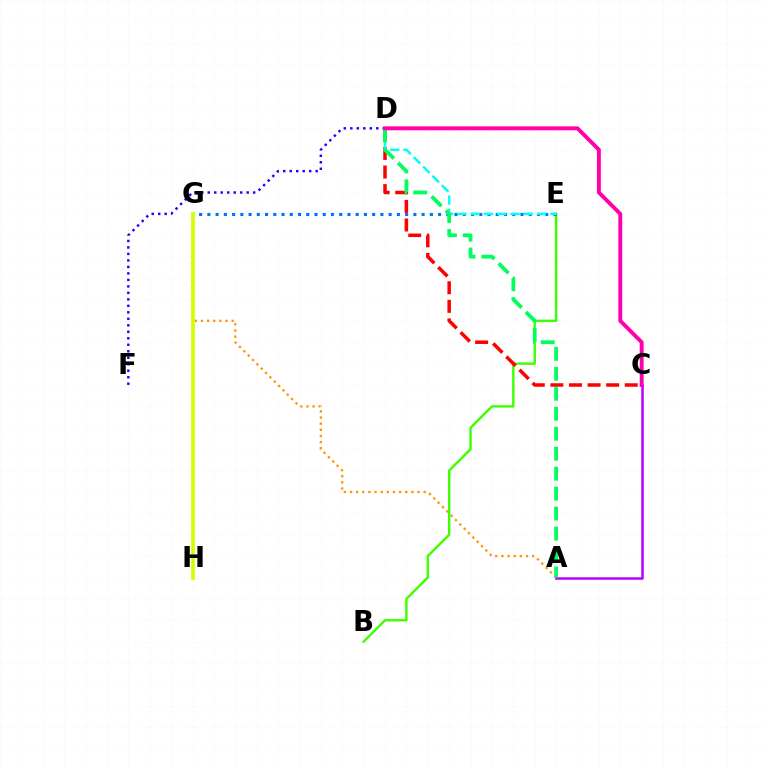{('B', 'E'): [{'color': '#3dff00', 'line_style': 'solid', 'thickness': 1.73}], ('A', 'G'): [{'color': '#ff9400', 'line_style': 'dotted', 'thickness': 1.67}], ('C', 'D'): [{'color': '#ff0000', 'line_style': 'dashed', 'thickness': 2.53}, {'color': '#ff00ac', 'line_style': 'solid', 'thickness': 2.81}], ('D', 'F'): [{'color': '#2500ff', 'line_style': 'dotted', 'thickness': 1.76}], ('E', 'G'): [{'color': '#0074ff', 'line_style': 'dotted', 'thickness': 2.24}], ('G', 'H'): [{'color': '#d1ff00', 'line_style': 'solid', 'thickness': 2.65}], ('A', 'C'): [{'color': '#b900ff', 'line_style': 'solid', 'thickness': 1.81}], ('D', 'E'): [{'color': '#00fff6', 'line_style': 'dashed', 'thickness': 1.8}], ('A', 'D'): [{'color': '#00ff5c', 'line_style': 'dashed', 'thickness': 2.71}]}